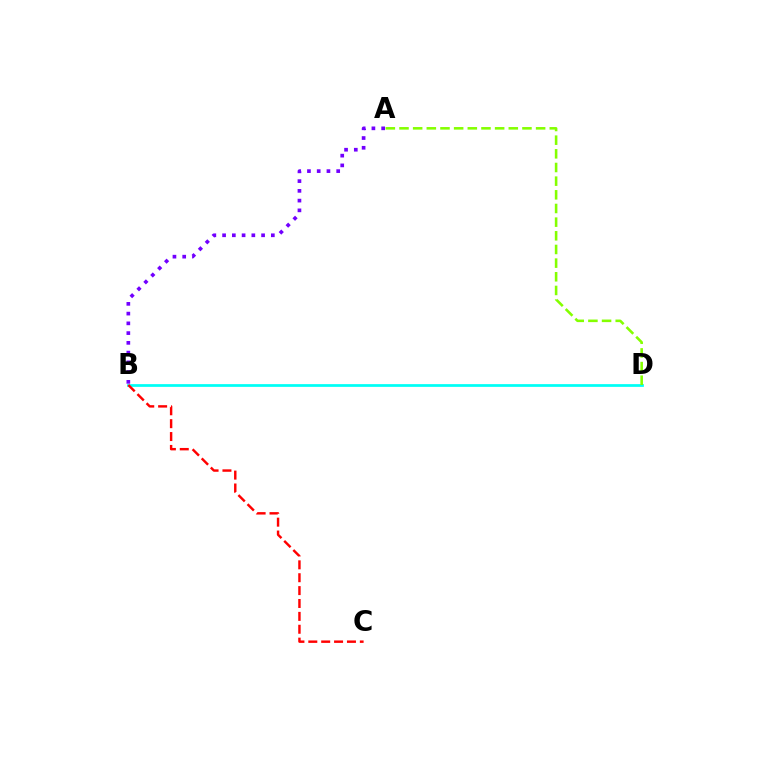{('A', 'B'): [{'color': '#7200ff', 'line_style': 'dotted', 'thickness': 2.65}], ('B', 'D'): [{'color': '#00fff6', 'line_style': 'solid', 'thickness': 1.98}], ('A', 'D'): [{'color': '#84ff00', 'line_style': 'dashed', 'thickness': 1.86}], ('B', 'C'): [{'color': '#ff0000', 'line_style': 'dashed', 'thickness': 1.75}]}